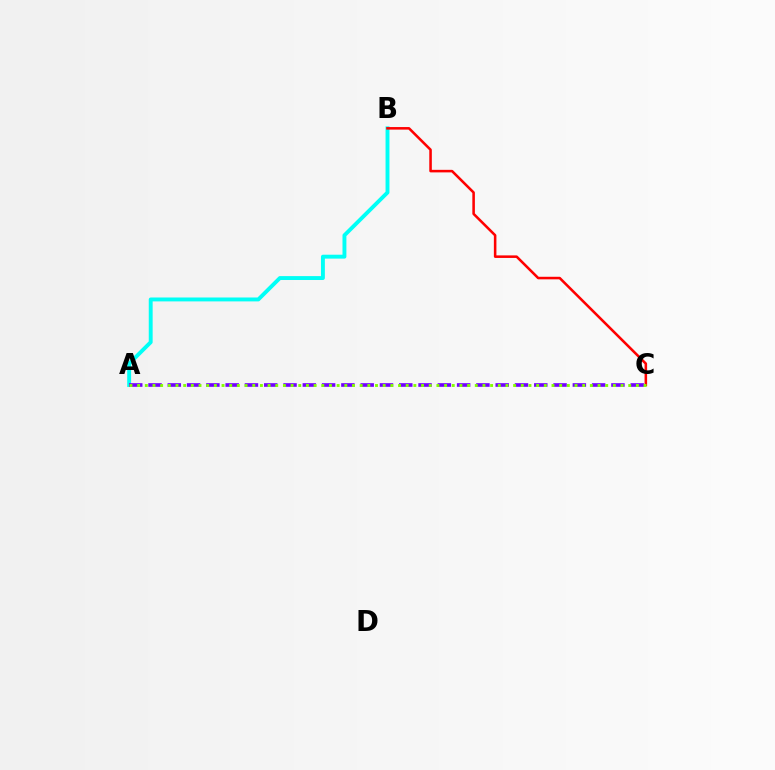{('A', 'B'): [{'color': '#00fff6', 'line_style': 'solid', 'thickness': 2.81}], ('A', 'C'): [{'color': '#7200ff', 'line_style': 'dashed', 'thickness': 2.62}, {'color': '#84ff00', 'line_style': 'dotted', 'thickness': 2.08}], ('B', 'C'): [{'color': '#ff0000', 'line_style': 'solid', 'thickness': 1.84}]}